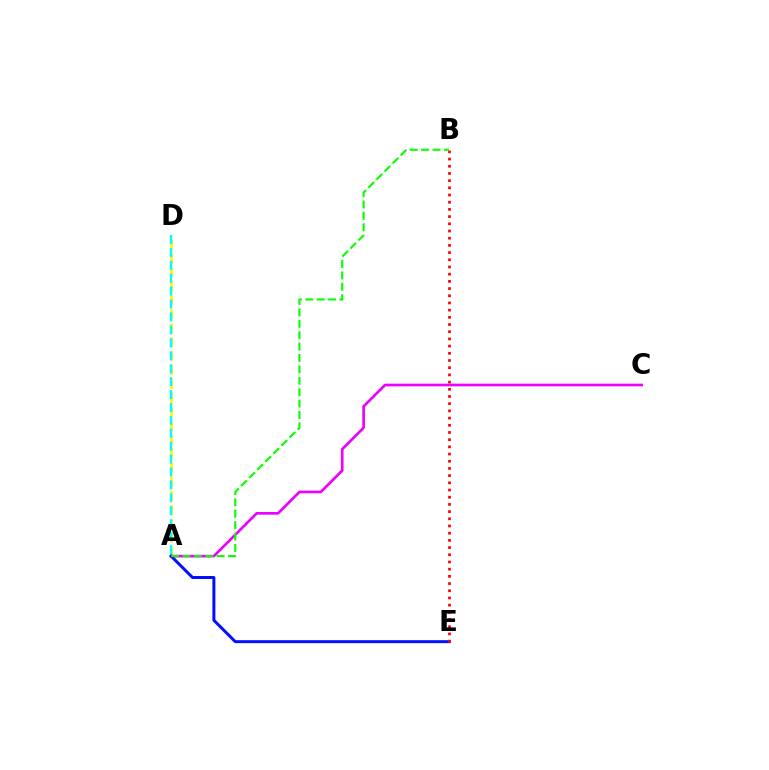{('A', 'D'): [{'color': '#fcf500', 'line_style': 'dashed', 'thickness': 1.9}, {'color': '#00fff6', 'line_style': 'dashed', 'thickness': 1.75}], ('A', 'C'): [{'color': '#ee00ff', 'line_style': 'solid', 'thickness': 1.93}], ('A', 'E'): [{'color': '#0010ff', 'line_style': 'solid', 'thickness': 2.14}], ('B', 'E'): [{'color': '#ff0000', 'line_style': 'dotted', 'thickness': 1.95}], ('A', 'B'): [{'color': '#08ff00', 'line_style': 'dashed', 'thickness': 1.55}]}